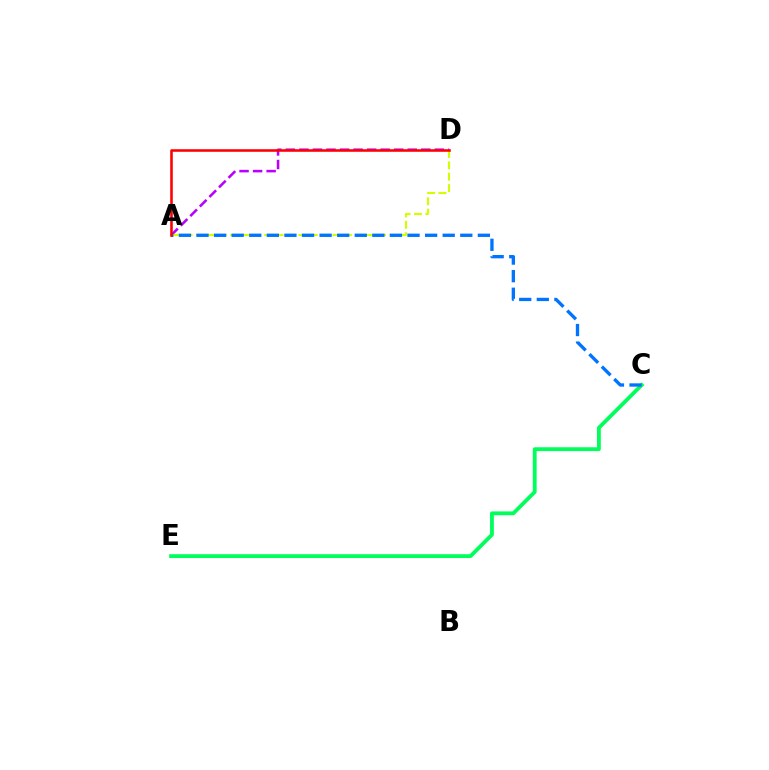{('A', 'D'): [{'color': '#b900ff', 'line_style': 'dashed', 'thickness': 1.84}, {'color': '#d1ff00', 'line_style': 'dashed', 'thickness': 1.55}, {'color': '#ff0000', 'line_style': 'solid', 'thickness': 1.85}], ('C', 'E'): [{'color': '#00ff5c', 'line_style': 'solid', 'thickness': 2.75}], ('A', 'C'): [{'color': '#0074ff', 'line_style': 'dashed', 'thickness': 2.39}]}